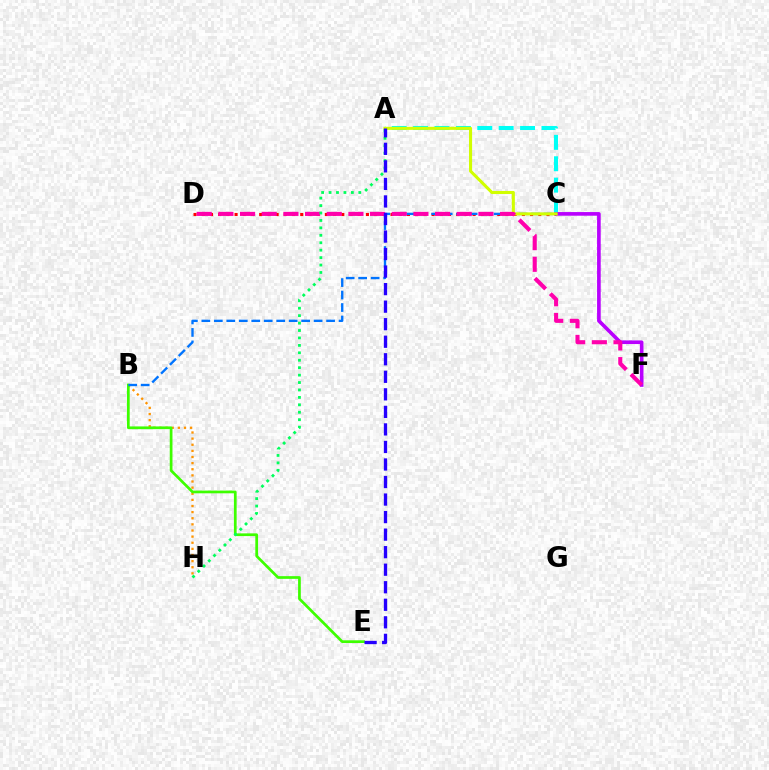{('A', 'C'): [{'color': '#00fff6', 'line_style': 'dashed', 'thickness': 2.91}, {'color': '#d1ff00', 'line_style': 'solid', 'thickness': 2.21}], ('C', 'D'): [{'color': '#ff0000', 'line_style': 'dotted', 'thickness': 2.23}], ('B', 'H'): [{'color': '#ff9400', 'line_style': 'dotted', 'thickness': 1.66}], ('C', 'F'): [{'color': '#b900ff', 'line_style': 'solid', 'thickness': 2.62}], ('B', 'E'): [{'color': '#3dff00', 'line_style': 'solid', 'thickness': 1.96}], ('B', 'C'): [{'color': '#0074ff', 'line_style': 'dashed', 'thickness': 1.69}], ('D', 'F'): [{'color': '#ff00ac', 'line_style': 'dashed', 'thickness': 2.94}], ('A', 'H'): [{'color': '#00ff5c', 'line_style': 'dotted', 'thickness': 2.02}], ('A', 'E'): [{'color': '#2500ff', 'line_style': 'dashed', 'thickness': 2.38}]}